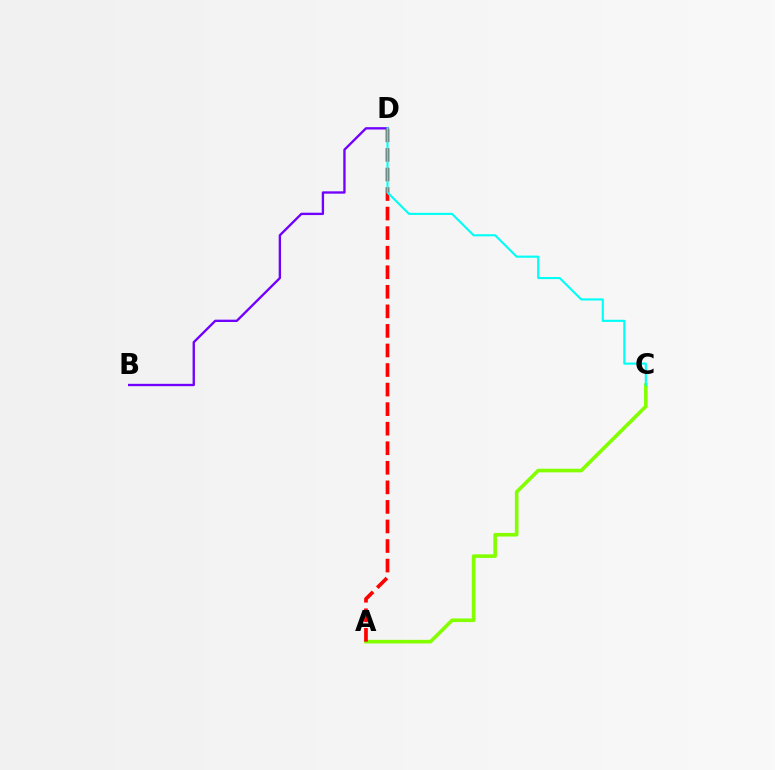{('A', 'C'): [{'color': '#84ff00', 'line_style': 'solid', 'thickness': 2.61}], ('B', 'D'): [{'color': '#7200ff', 'line_style': 'solid', 'thickness': 1.69}], ('A', 'D'): [{'color': '#ff0000', 'line_style': 'dashed', 'thickness': 2.66}], ('C', 'D'): [{'color': '#00fff6', 'line_style': 'solid', 'thickness': 1.52}]}